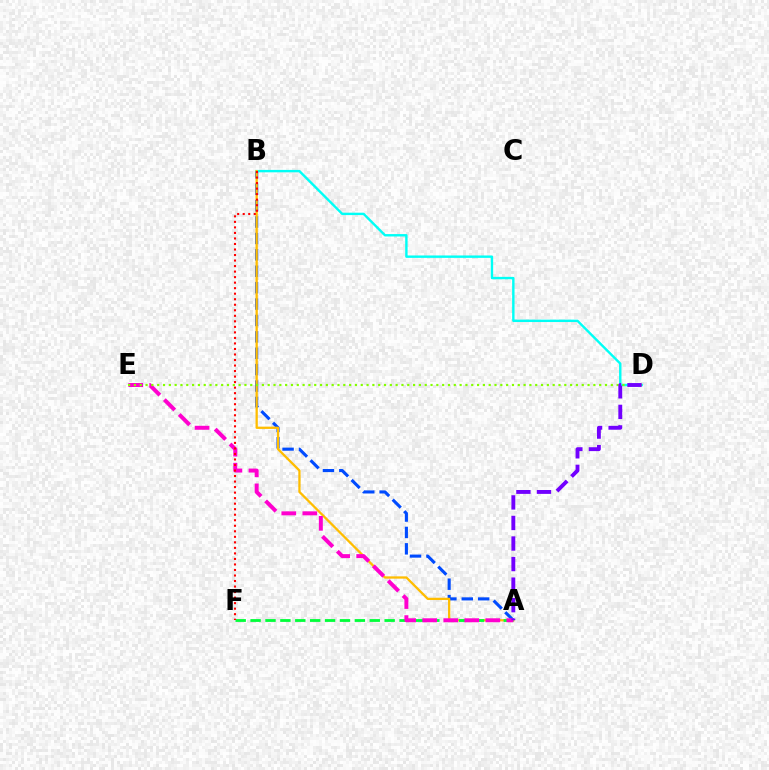{('A', 'B'): [{'color': '#004bff', 'line_style': 'dashed', 'thickness': 2.23}, {'color': '#ffbd00', 'line_style': 'solid', 'thickness': 1.65}], ('B', 'D'): [{'color': '#00fff6', 'line_style': 'solid', 'thickness': 1.73}], ('A', 'F'): [{'color': '#00ff39', 'line_style': 'dashed', 'thickness': 2.02}], ('A', 'E'): [{'color': '#ff00cf', 'line_style': 'dashed', 'thickness': 2.86}], ('B', 'F'): [{'color': '#ff0000', 'line_style': 'dotted', 'thickness': 1.5}], ('D', 'E'): [{'color': '#84ff00', 'line_style': 'dotted', 'thickness': 1.58}], ('A', 'D'): [{'color': '#7200ff', 'line_style': 'dashed', 'thickness': 2.79}]}